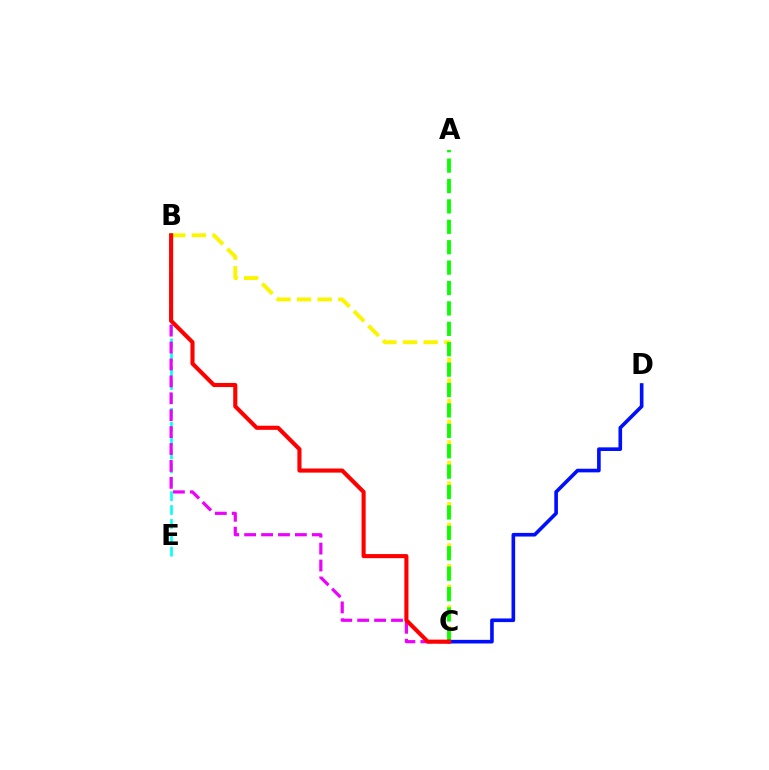{('B', 'C'): [{'color': '#fcf500', 'line_style': 'dashed', 'thickness': 2.8}, {'color': '#ee00ff', 'line_style': 'dashed', 'thickness': 2.3}, {'color': '#ff0000', 'line_style': 'solid', 'thickness': 2.95}], ('B', 'E'): [{'color': '#00fff6', 'line_style': 'dashed', 'thickness': 1.89}], ('A', 'C'): [{'color': '#08ff00', 'line_style': 'dashed', 'thickness': 2.77}], ('C', 'D'): [{'color': '#0010ff', 'line_style': 'solid', 'thickness': 2.62}]}